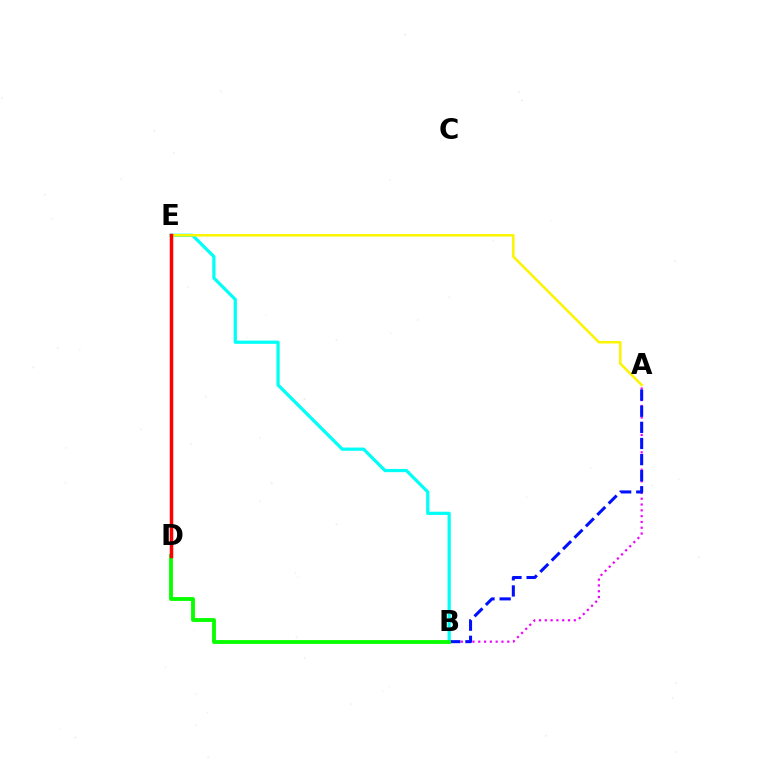{('A', 'B'): [{'color': '#ee00ff', 'line_style': 'dotted', 'thickness': 1.58}, {'color': '#0010ff', 'line_style': 'dashed', 'thickness': 2.19}], ('B', 'E'): [{'color': '#00fff6', 'line_style': 'solid', 'thickness': 2.32}], ('A', 'E'): [{'color': '#fcf500', 'line_style': 'solid', 'thickness': 1.82}], ('B', 'D'): [{'color': '#08ff00', 'line_style': 'solid', 'thickness': 2.77}], ('D', 'E'): [{'color': '#ff0000', 'line_style': 'solid', 'thickness': 2.52}]}